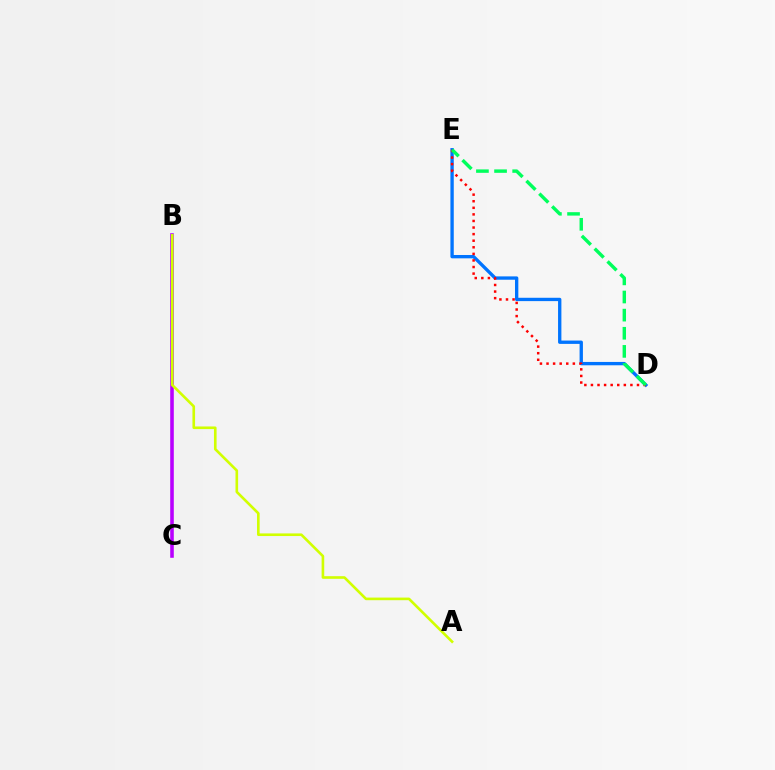{('B', 'C'): [{'color': '#b900ff', 'line_style': 'solid', 'thickness': 2.58}], ('A', 'B'): [{'color': '#d1ff00', 'line_style': 'solid', 'thickness': 1.89}], ('D', 'E'): [{'color': '#0074ff', 'line_style': 'solid', 'thickness': 2.4}, {'color': '#ff0000', 'line_style': 'dotted', 'thickness': 1.79}, {'color': '#00ff5c', 'line_style': 'dashed', 'thickness': 2.46}]}